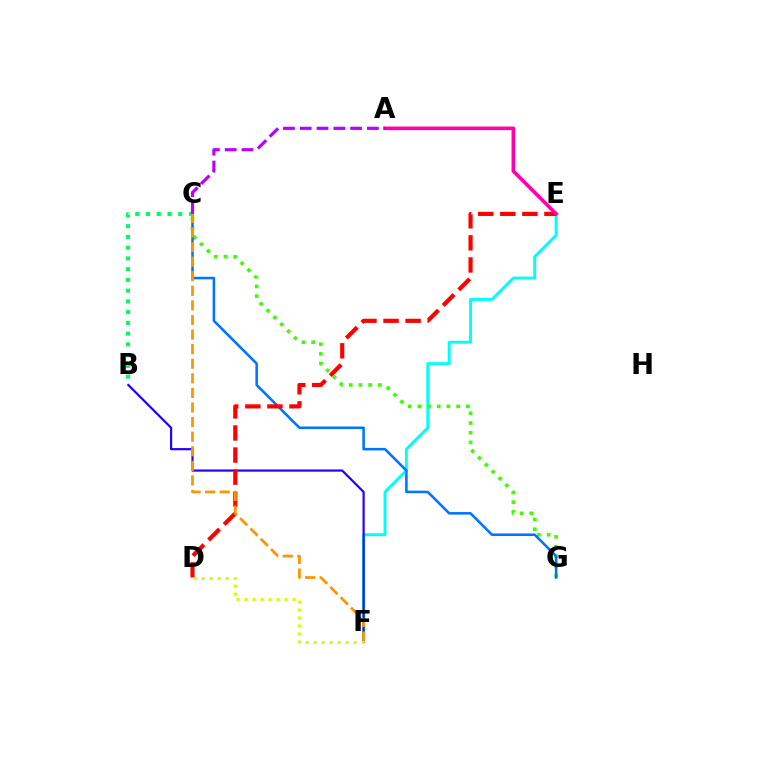{('E', 'F'): [{'color': '#00fff6', 'line_style': 'solid', 'thickness': 2.1}], ('B', 'F'): [{'color': '#2500ff', 'line_style': 'solid', 'thickness': 1.59}], ('C', 'G'): [{'color': '#3dff00', 'line_style': 'dotted', 'thickness': 2.63}, {'color': '#0074ff', 'line_style': 'solid', 'thickness': 1.84}], ('D', 'E'): [{'color': '#ff0000', 'line_style': 'dashed', 'thickness': 3.0}], ('A', 'E'): [{'color': '#ff00ac', 'line_style': 'solid', 'thickness': 2.59}], ('B', 'C'): [{'color': '#00ff5c', 'line_style': 'dotted', 'thickness': 2.92}], ('C', 'F'): [{'color': '#ff9400', 'line_style': 'dashed', 'thickness': 1.98}], ('D', 'F'): [{'color': '#d1ff00', 'line_style': 'dotted', 'thickness': 2.17}], ('A', 'C'): [{'color': '#b900ff', 'line_style': 'dashed', 'thickness': 2.28}]}